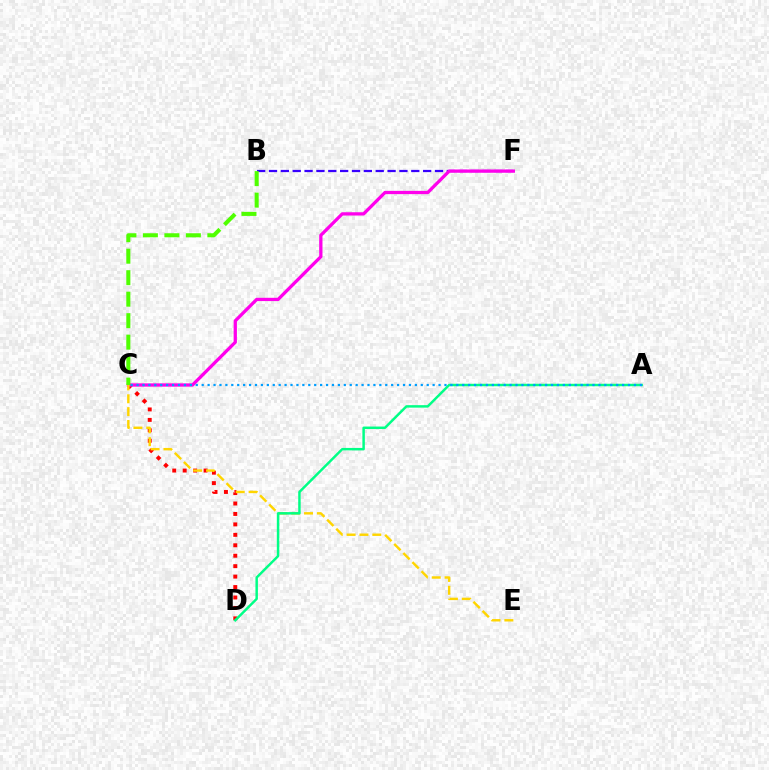{('C', 'D'): [{'color': '#ff0000', 'line_style': 'dotted', 'thickness': 2.84}], ('B', 'F'): [{'color': '#3700ff', 'line_style': 'dashed', 'thickness': 1.61}], ('C', 'F'): [{'color': '#ff00ed', 'line_style': 'solid', 'thickness': 2.36}], ('C', 'E'): [{'color': '#ffd500', 'line_style': 'dashed', 'thickness': 1.75}], ('A', 'D'): [{'color': '#00ff86', 'line_style': 'solid', 'thickness': 1.78}], ('A', 'C'): [{'color': '#009eff', 'line_style': 'dotted', 'thickness': 1.61}], ('B', 'C'): [{'color': '#4fff00', 'line_style': 'dashed', 'thickness': 2.92}]}